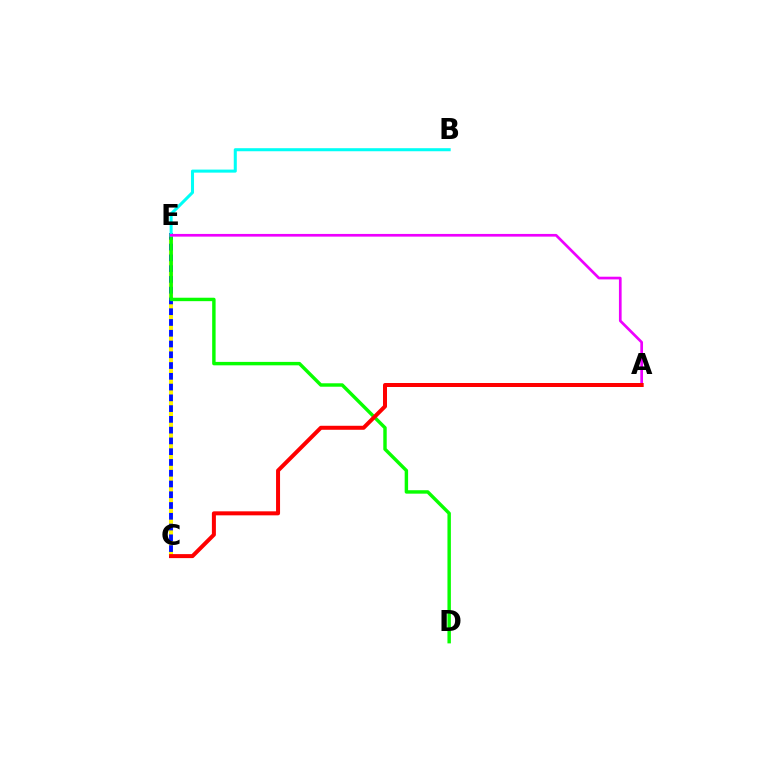{('C', 'E'): [{'color': '#0010ff', 'line_style': 'solid', 'thickness': 2.8}, {'color': '#fcf500', 'line_style': 'dotted', 'thickness': 2.93}], ('D', 'E'): [{'color': '#08ff00', 'line_style': 'solid', 'thickness': 2.47}], ('B', 'E'): [{'color': '#00fff6', 'line_style': 'solid', 'thickness': 2.19}], ('A', 'E'): [{'color': '#ee00ff', 'line_style': 'solid', 'thickness': 1.94}], ('A', 'C'): [{'color': '#ff0000', 'line_style': 'solid', 'thickness': 2.88}]}